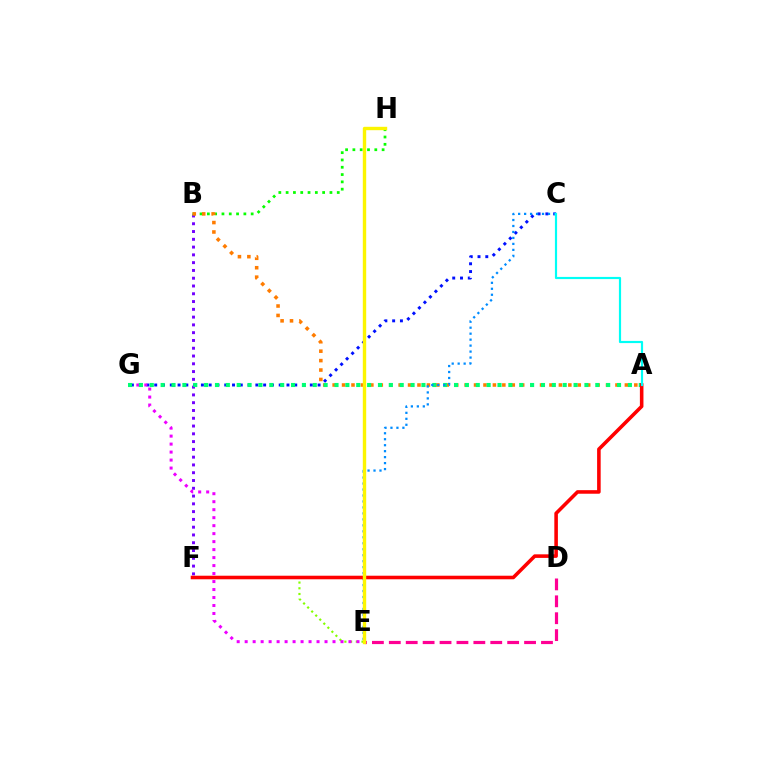{('C', 'G'): [{'color': '#0010ff', 'line_style': 'dotted', 'thickness': 2.11}], ('B', 'F'): [{'color': '#7200ff', 'line_style': 'dotted', 'thickness': 2.11}], ('E', 'F'): [{'color': '#84ff00', 'line_style': 'dotted', 'thickness': 1.55}], ('E', 'G'): [{'color': '#ee00ff', 'line_style': 'dotted', 'thickness': 2.17}], ('B', 'H'): [{'color': '#08ff00', 'line_style': 'dotted', 'thickness': 1.98}], ('A', 'B'): [{'color': '#ff7c00', 'line_style': 'dotted', 'thickness': 2.56}], ('D', 'E'): [{'color': '#ff0094', 'line_style': 'dashed', 'thickness': 2.3}], ('A', 'G'): [{'color': '#00ff74', 'line_style': 'dotted', 'thickness': 2.95}], ('C', 'E'): [{'color': '#008cff', 'line_style': 'dotted', 'thickness': 1.62}], ('A', 'F'): [{'color': '#ff0000', 'line_style': 'solid', 'thickness': 2.57}], ('E', 'H'): [{'color': '#fcf500', 'line_style': 'solid', 'thickness': 2.44}], ('A', 'C'): [{'color': '#00fff6', 'line_style': 'solid', 'thickness': 1.57}]}